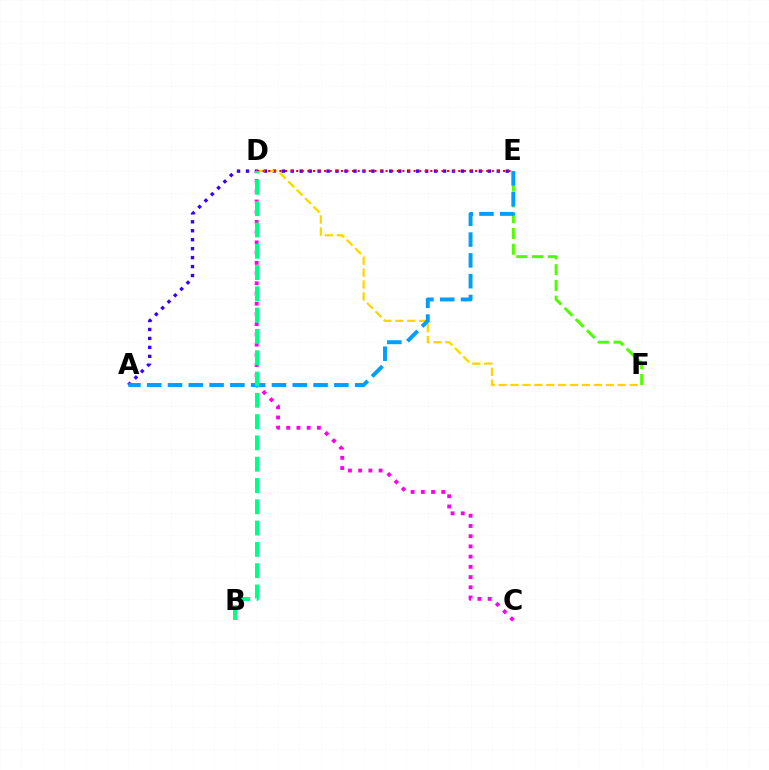{('E', 'F'): [{'color': '#4fff00', 'line_style': 'dashed', 'thickness': 2.14}], ('A', 'E'): [{'color': '#3700ff', 'line_style': 'dotted', 'thickness': 2.43}, {'color': '#009eff', 'line_style': 'dashed', 'thickness': 2.83}], ('D', 'F'): [{'color': '#ffd500', 'line_style': 'dashed', 'thickness': 1.62}], ('C', 'D'): [{'color': '#ff00ed', 'line_style': 'dotted', 'thickness': 2.78}], ('D', 'E'): [{'color': '#ff0000', 'line_style': 'dotted', 'thickness': 1.52}], ('B', 'D'): [{'color': '#00ff86', 'line_style': 'dashed', 'thickness': 2.89}]}